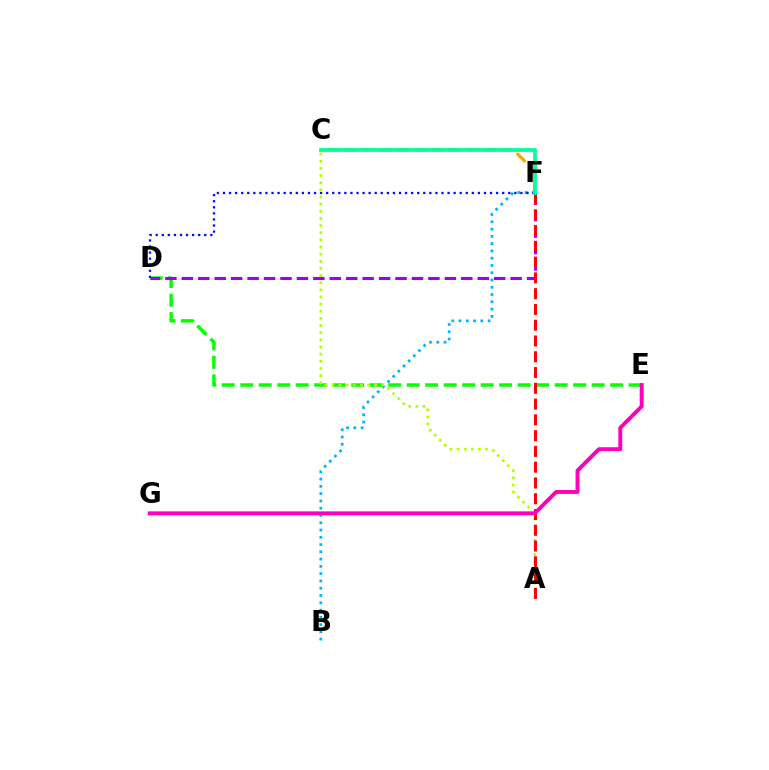{('B', 'F'): [{'color': '#00b5ff', 'line_style': 'dotted', 'thickness': 1.98}], ('D', 'E'): [{'color': '#08ff00', 'line_style': 'dashed', 'thickness': 2.51}], ('D', 'F'): [{'color': '#0010ff', 'line_style': 'dotted', 'thickness': 1.65}, {'color': '#9b00ff', 'line_style': 'dashed', 'thickness': 2.23}], ('A', 'C'): [{'color': '#b3ff00', 'line_style': 'dotted', 'thickness': 1.94}], ('C', 'F'): [{'color': '#ffa500', 'line_style': 'dashed', 'thickness': 2.35}, {'color': '#00ff9d', 'line_style': 'solid', 'thickness': 2.68}], ('A', 'F'): [{'color': '#ff0000', 'line_style': 'dashed', 'thickness': 2.14}], ('E', 'G'): [{'color': '#ff00bd', 'line_style': 'solid', 'thickness': 2.82}]}